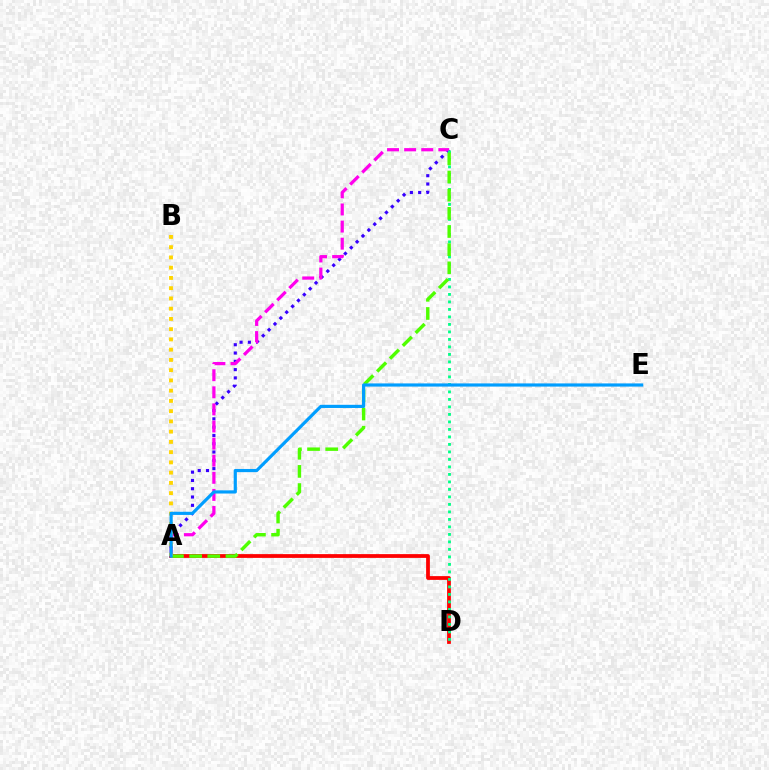{('A', 'D'): [{'color': '#ff0000', 'line_style': 'solid', 'thickness': 2.71}], ('A', 'C'): [{'color': '#3700ff', 'line_style': 'dotted', 'thickness': 2.25}, {'color': '#ff00ed', 'line_style': 'dashed', 'thickness': 2.32}, {'color': '#4fff00', 'line_style': 'dashed', 'thickness': 2.47}], ('C', 'D'): [{'color': '#00ff86', 'line_style': 'dotted', 'thickness': 2.04}], ('A', 'B'): [{'color': '#ffd500', 'line_style': 'dotted', 'thickness': 2.78}], ('A', 'E'): [{'color': '#009eff', 'line_style': 'solid', 'thickness': 2.29}]}